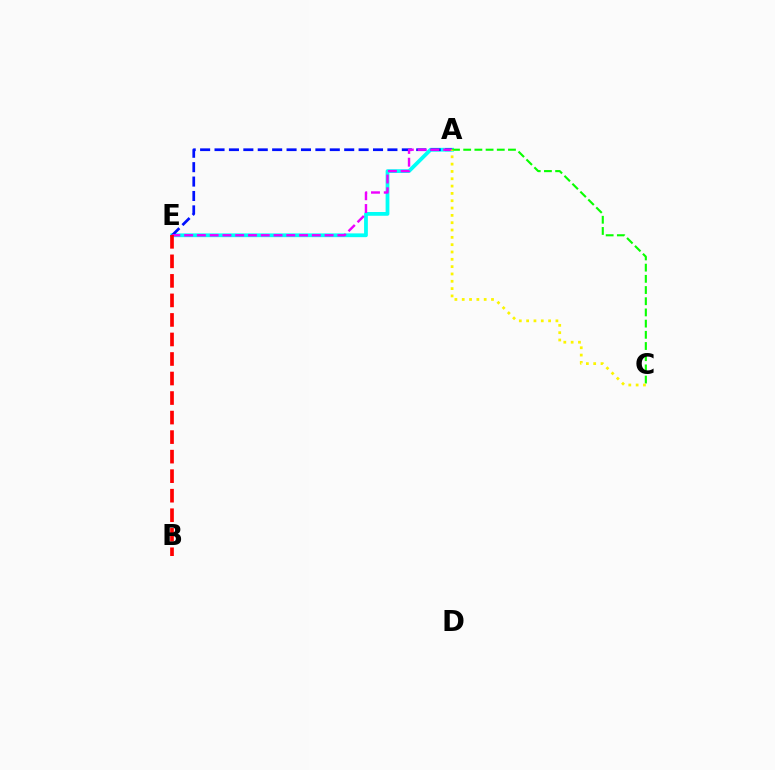{('A', 'E'): [{'color': '#00fff6', 'line_style': 'solid', 'thickness': 2.71}, {'color': '#0010ff', 'line_style': 'dashed', 'thickness': 1.96}, {'color': '#ee00ff', 'line_style': 'dashed', 'thickness': 1.73}], ('B', 'E'): [{'color': '#ff0000', 'line_style': 'dashed', 'thickness': 2.65}], ('A', 'C'): [{'color': '#08ff00', 'line_style': 'dashed', 'thickness': 1.52}, {'color': '#fcf500', 'line_style': 'dotted', 'thickness': 1.99}]}